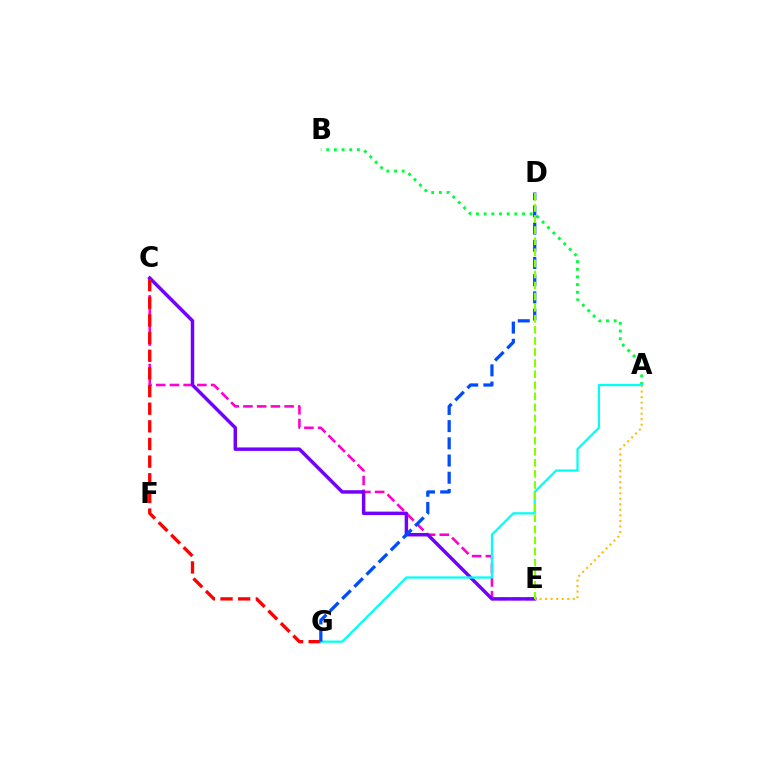{('C', 'E'): [{'color': '#ff00cf', 'line_style': 'dashed', 'thickness': 1.86}, {'color': '#7200ff', 'line_style': 'solid', 'thickness': 2.49}], ('C', 'G'): [{'color': '#ff0000', 'line_style': 'dashed', 'thickness': 2.4}], ('A', 'B'): [{'color': '#00ff39', 'line_style': 'dotted', 'thickness': 2.08}], ('A', 'E'): [{'color': '#ffbd00', 'line_style': 'dotted', 'thickness': 1.5}], ('A', 'G'): [{'color': '#00fff6', 'line_style': 'solid', 'thickness': 1.63}], ('D', 'G'): [{'color': '#004bff', 'line_style': 'dashed', 'thickness': 2.34}], ('D', 'E'): [{'color': '#84ff00', 'line_style': 'dashed', 'thickness': 1.51}]}